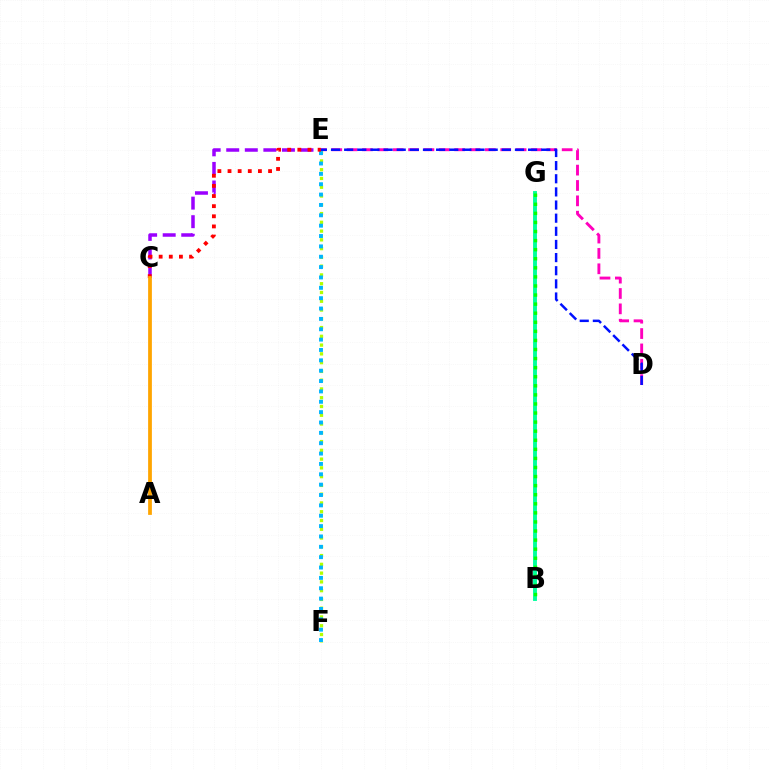{('D', 'E'): [{'color': '#ff00bd', 'line_style': 'dashed', 'thickness': 2.09}, {'color': '#0010ff', 'line_style': 'dashed', 'thickness': 1.78}], ('B', 'G'): [{'color': '#00ff9d', 'line_style': 'solid', 'thickness': 2.8}, {'color': '#08ff00', 'line_style': 'dotted', 'thickness': 2.47}], ('E', 'F'): [{'color': '#b3ff00', 'line_style': 'dotted', 'thickness': 2.38}, {'color': '#00b5ff', 'line_style': 'dotted', 'thickness': 2.81}], ('C', 'E'): [{'color': '#9b00ff', 'line_style': 'dashed', 'thickness': 2.52}, {'color': '#ff0000', 'line_style': 'dotted', 'thickness': 2.75}], ('A', 'C'): [{'color': '#ffa500', 'line_style': 'solid', 'thickness': 2.7}]}